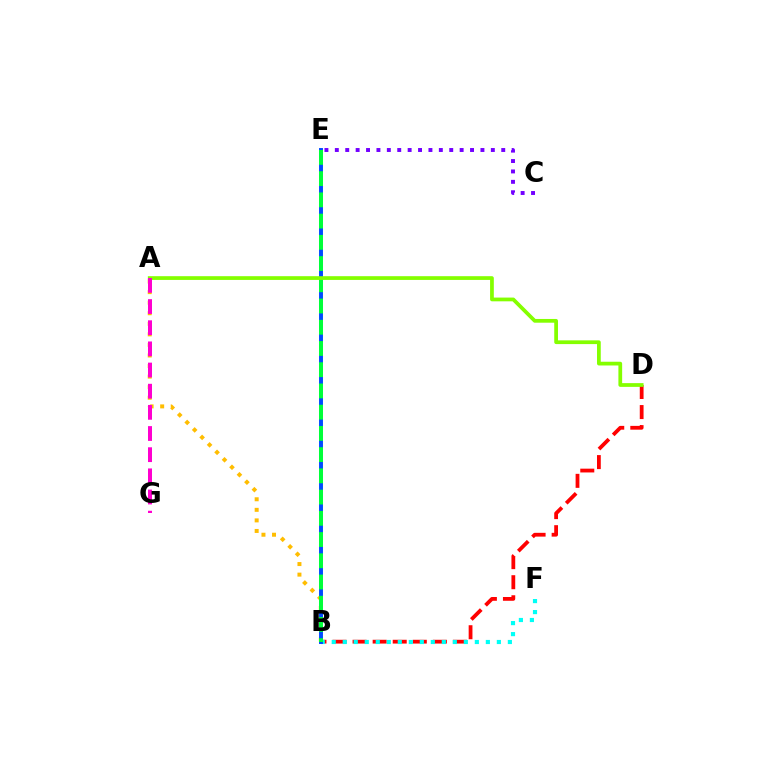{('B', 'D'): [{'color': '#ff0000', 'line_style': 'dashed', 'thickness': 2.73}], ('A', 'B'): [{'color': '#ffbd00', 'line_style': 'dotted', 'thickness': 2.87}], ('B', 'F'): [{'color': '#00fff6', 'line_style': 'dotted', 'thickness': 2.99}], ('B', 'E'): [{'color': '#004bff', 'line_style': 'solid', 'thickness': 2.83}, {'color': '#00ff39', 'line_style': 'dashed', 'thickness': 2.88}], ('C', 'E'): [{'color': '#7200ff', 'line_style': 'dotted', 'thickness': 2.83}], ('A', 'D'): [{'color': '#84ff00', 'line_style': 'solid', 'thickness': 2.7}], ('A', 'G'): [{'color': '#ff00cf', 'line_style': 'dashed', 'thickness': 2.87}]}